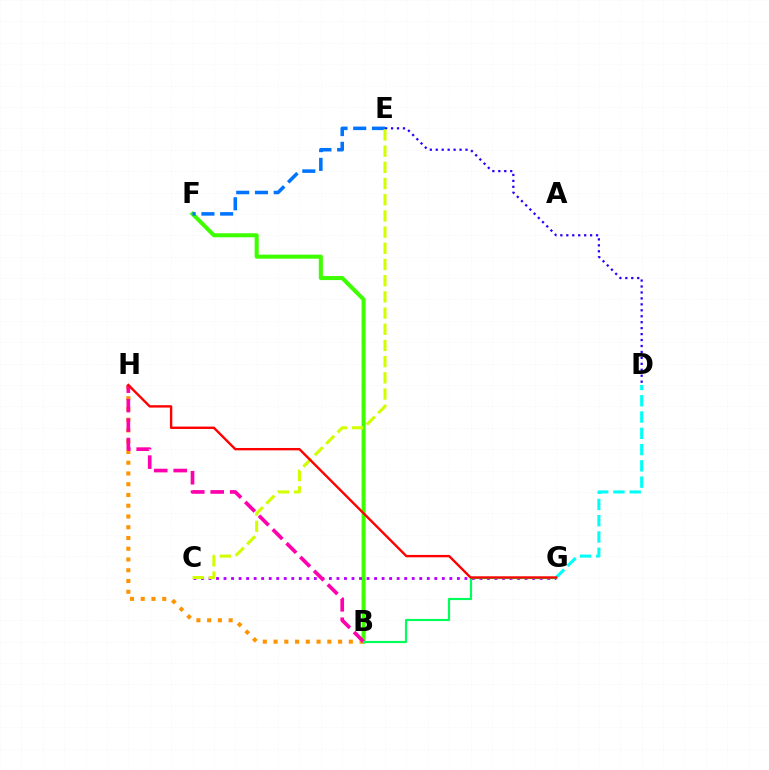{('B', 'F'): [{'color': '#3dff00', 'line_style': 'solid', 'thickness': 2.91}], ('D', 'G'): [{'color': '#00fff6', 'line_style': 'dashed', 'thickness': 2.21}], ('B', 'H'): [{'color': '#ff9400', 'line_style': 'dotted', 'thickness': 2.92}, {'color': '#ff00ac', 'line_style': 'dashed', 'thickness': 2.64}], ('E', 'F'): [{'color': '#0074ff', 'line_style': 'dashed', 'thickness': 2.55}], ('D', 'E'): [{'color': '#2500ff', 'line_style': 'dotted', 'thickness': 1.62}], ('C', 'G'): [{'color': '#b900ff', 'line_style': 'dotted', 'thickness': 2.05}], ('C', 'E'): [{'color': '#d1ff00', 'line_style': 'dashed', 'thickness': 2.2}], ('B', 'G'): [{'color': '#00ff5c', 'line_style': 'solid', 'thickness': 1.56}], ('G', 'H'): [{'color': '#ff0000', 'line_style': 'solid', 'thickness': 1.71}]}